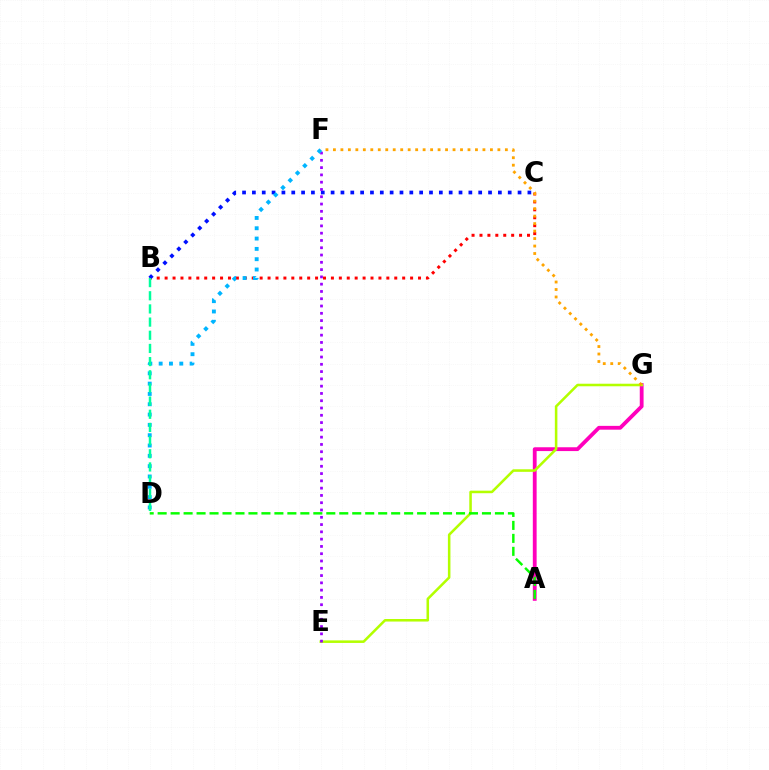{('A', 'G'): [{'color': '#ff00bd', 'line_style': 'solid', 'thickness': 2.75}], ('B', 'C'): [{'color': '#ff0000', 'line_style': 'dotted', 'thickness': 2.15}, {'color': '#0010ff', 'line_style': 'dotted', 'thickness': 2.67}], ('E', 'G'): [{'color': '#b3ff00', 'line_style': 'solid', 'thickness': 1.83}], ('F', 'G'): [{'color': '#ffa500', 'line_style': 'dotted', 'thickness': 2.03}], ('E', 'F'): [{'color': '#9b00ff', 'line_style': 'dotted', 'thickness': 1.98}], ('A', 'D'): [{'color': '#08ff00', 'line_style': 'dashed', 'thickness': 1.76}], ('D', 'F'): [{'color': '#00b5ff', 'line_style': 'dotted', 'thickness': 2.8}], ('B', 'D'): [{'color': '#00ff9d', 'line_style': 'dashed', 'thickness': 1.79}]}